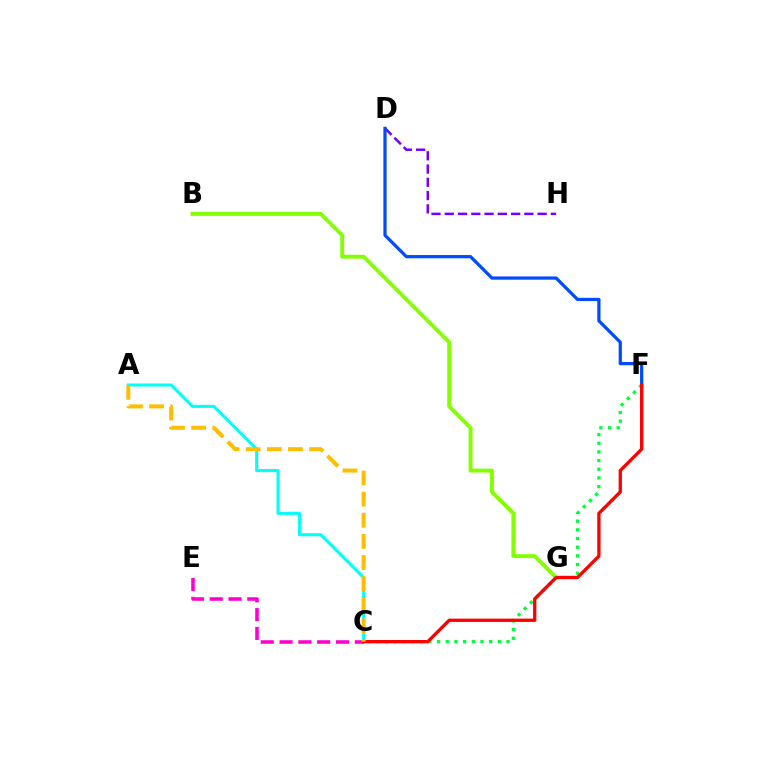{('C', 'F'): [{'color': '#00ff39', 'line_style': 'dotted', 'thickness': 2.36}, {'color': '#ff0000', 'line_style': 'solid', 'thickness': 2.38}], ('A', 'C'): [{'color': '#00fff6', 'line_style': 'solid', 'thickness': 2.2}, {'color': '#ffbd00', 'line_style': 'dashed', 'thickness': 2.87}], ('D', 'H'): [{'color': '#7200ff', 'line_style': 'dashed', 'thickness': 1.8}], ('C', 'E'): [{'color': '#ff00cf', 'line_style': 'dashed', 'thickness': 2.56}], ('D', 'F'): [{'color': '#004bff', 'line_style': 'solid', 'thickness': 2.32}], ('B', 'G'): [{'color': '#84ff00', 'line_style': 'solid', 'thickness': 2.81}]}